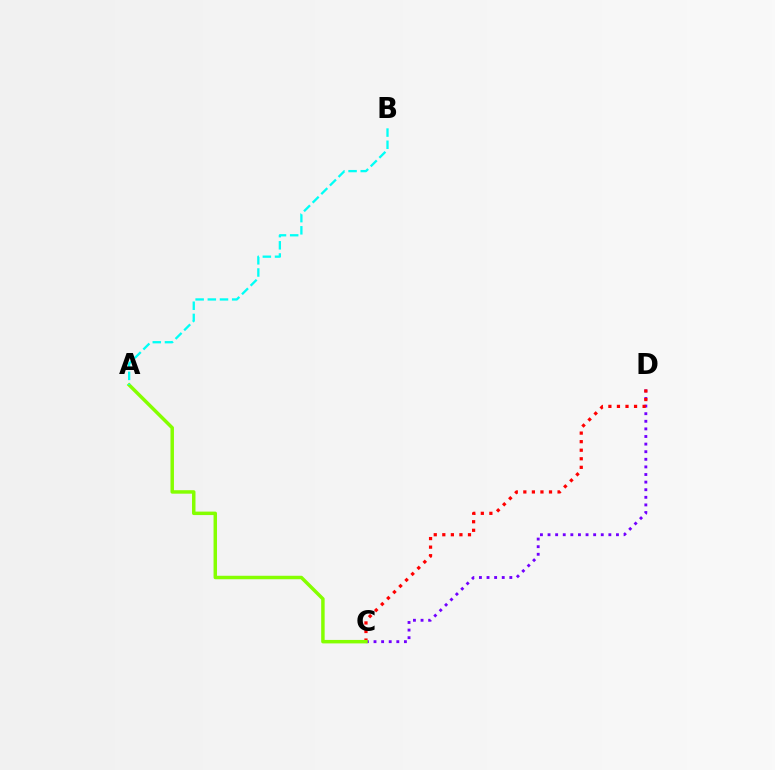{('C', 'D'): [{'color': '#7200ff', 'line_style': 'dotted', 'thickness': 2.07}, {'color': '#ff0000', 'line_style': 'dotted', 'thickness': 2.32}], ('A', 'C'): [{'color': '#84ff00', 'line_style': 'solid', 'thickness': 2.5}], ('A', 'B'): [{'color': '#00fff6', 'line_style': 'dashed', 'thickness': 1.65}]}